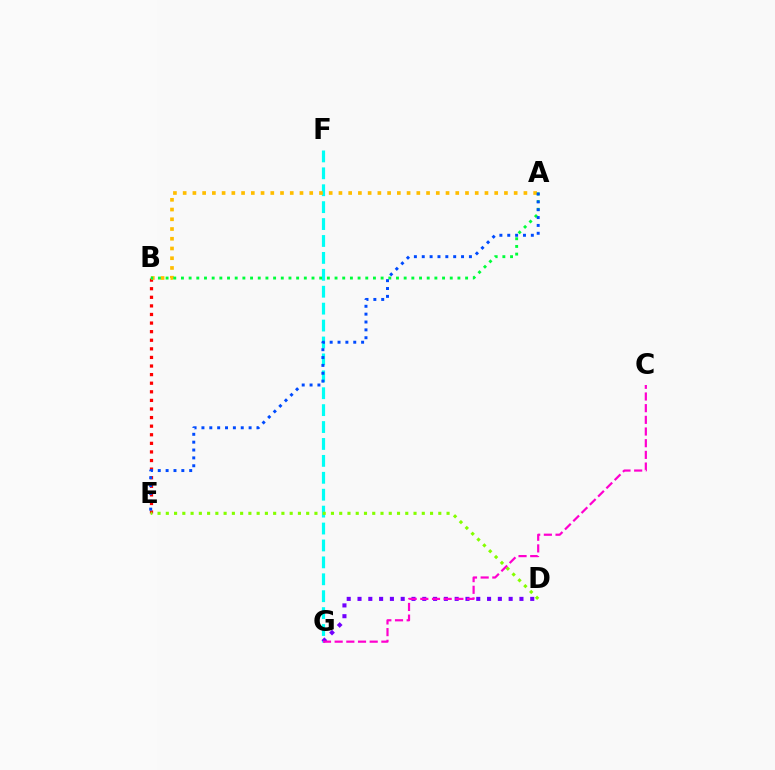{('D', 'G'): [{'color': '#7200ff', 'line_style': 'dotted', 'thickness': 2.93}], ('B', 'E'): [{'color': '#ff0000', 'line_style': 'dotted', 'thickness': 2.33}], ('F', 'G'): [{'color': '#00fff6', 'line_style': 'dashed', 'thickness': 2.3}], ('A', 'B'): [{'color': '#ffbd00', 'line_style': 'dotted', 'thickness': 2.65}, {'color': '#00ff39', 'line_style': 'dotted', 'thickness': 2.09}], ('D', 'E'): [{'color': '#84ff00', 'line_style': 'dotted', 'thickness': 2.24}], ('C', 'G'): [{'color': '#ff00cf', 'line_style': 'dashed', 'thickness': 1.59}], ('A', 'E'): [{'color': '#004bff', 'line_style': 'dotted', 'thickness': 2.14}]}